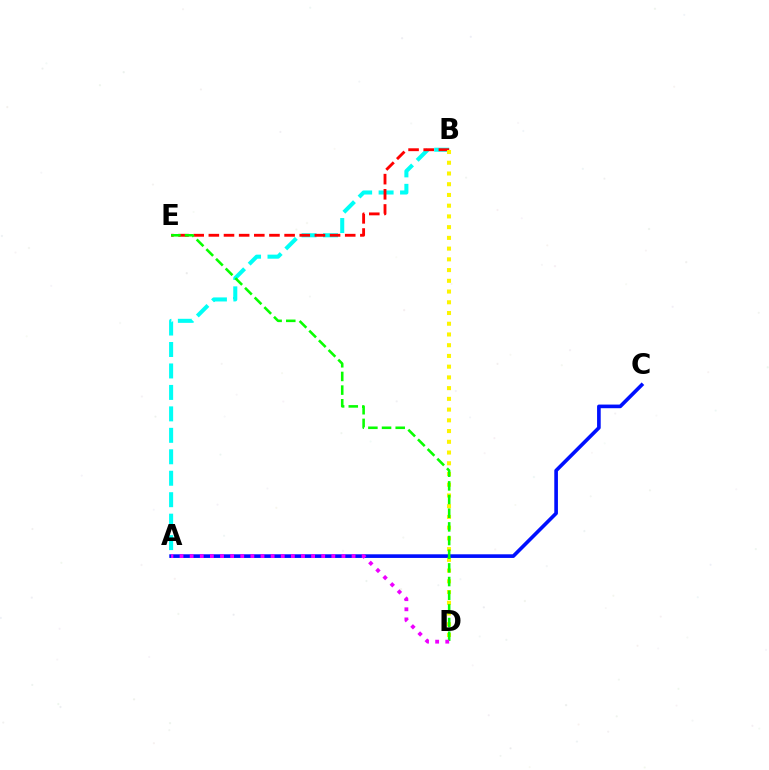{('A', 'B'): [{'color': '#00fff6', 'line_style': 'dashed', 'thickness': 2.92}], ('B', 'E'): [{'color': '#ff0000', 'line_style': 'dashed', 'thickness': 2.06}], ('A', 'C'): [{'color': '#0010ff', 'line_style': 'solid', 'thickness': 2.62}], ('B', 'D'): [{'color': '#fcf500', 'line_style': 'dotted', 'thickness': 2.92}], ('D', 'E'): [{'color': '#08ff00', 'line_style': 'dashed', 'thickness': 1.86}], ('A', 'D'): [{'color': '#ee00ff', 'line_style': 'dotted', 'thickness': 2.75}]}